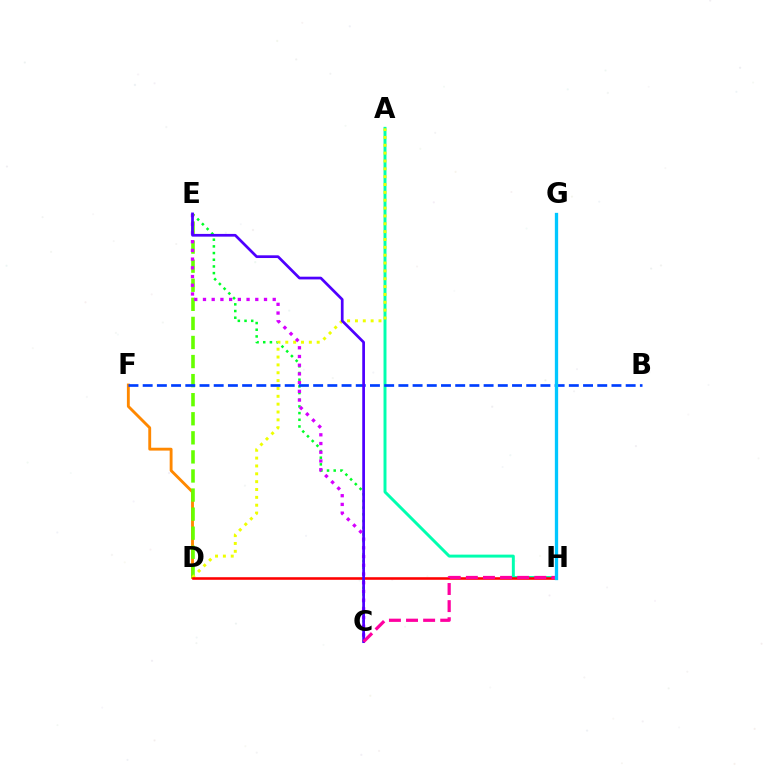{('C', 'E'): [{'color': '#00ff27', 'line_style': 'dotted', 'thickness': 1.82}, {'color': '#d600ff', 'line_style': 'dotted', 'thickness': 2.37}, {'color': '#4f00ff', 'line_style': 'solid', 'thickness': 1.96}], ('D', 'F'): [{'color': '#ff8800', 'line_style': 'solid', 'thickness': 2.06}], ('A', 'H'): [{'color': '#00ffaf', 'line_style': 'solid', 'thickness': 2.13}], ('D', 'E'): [{'color': '#66ff00', 'line_style': 'dashed', 'thickness': 2.59}], ('A', 'D'): [{'color': '#eeff00', 'line_style': 'dotted', 'thickness': 2.13}], ('B', 'F'): [{'color': '#003fff', 'line_style': 'dashed', 'thickness': 1.93}], ('D', 'H'): [{'color': '#ff0000', 'line_style': 'solid', 'thickness': 1.86}], ('C', 'H'): [{'color': '#ff00a0', 'line_style': 'dashed', 'thickness': 2.32}], ('G', 'H'): [{'color': '#00c7ff', 'line_style': 'solid', 'thickness': 2.38}]}